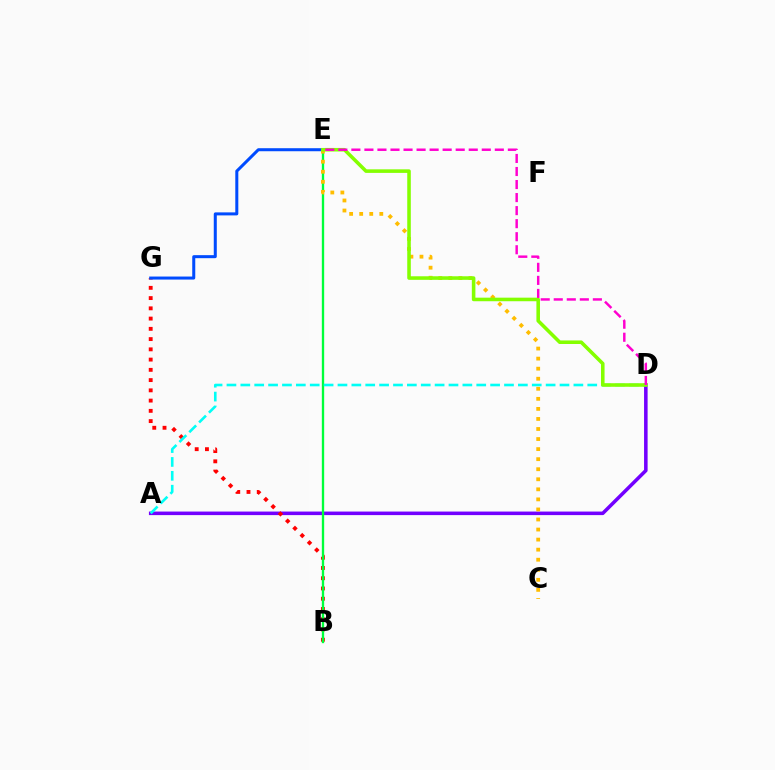{('A', 'D'): [{'color': '#7200ff', 'line_style': 'solid', 'thickness': 2.55}, {'color': '#00fff6', 'line_style': 'dashed', 'thickness': 1.89}], ('B', 'G'): [{'color': '#ff0000', 'line_style': 'dotted', 'thickness': 2.78}], ('E', 'G'): [{'color': '#004bff', 'line_style': 'solid', 'thickness': 2.18}], ('B', 'E'): [{'color': '#00ff39', 'line_style': 'solid', 'thickness': 1.68}], ('C', 'E'): [{'color': '#ffbd00', 'line_style': 'dotted', 'thickness': 2.73}], ('D', 'E'): [{'color': '#84ff00', 'line_style': 'solid', 'thickness': 2.57}, {'color': '#ff00cf', 'line_style': 'dashed', 'thickness': 1.77}]}